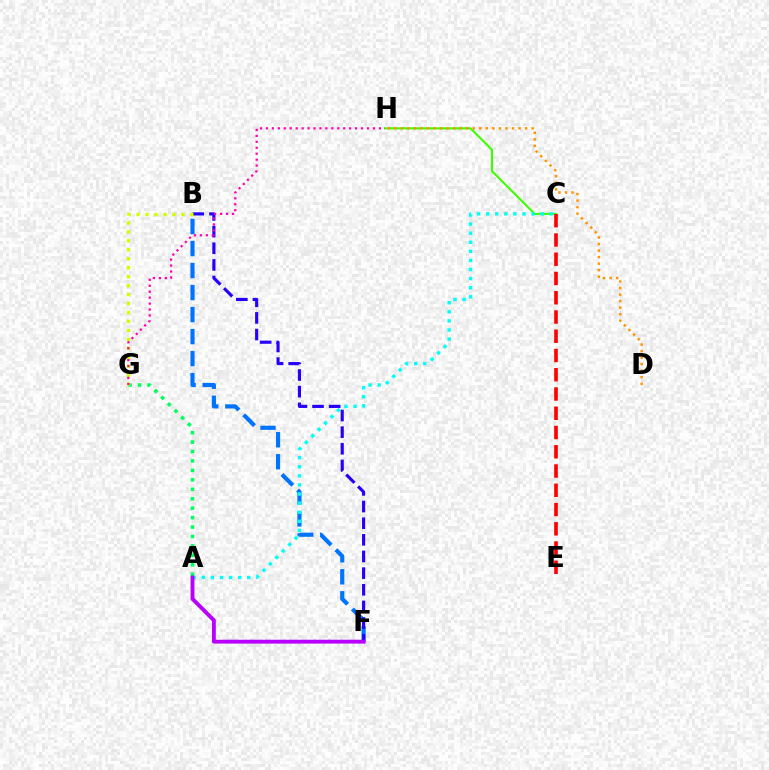{('C', 'H'): [{'color': '#3dff00', 'line_style': 'solid', 'thickness': 1.51}], ('C', 'E'): [{'color': '#ff0000', 'line_style': 'dashed', 'thickness': 2.62}], ('B', 'F'): [{'color': '#0074ff', 'line_style': 'dashed', 'thickness': 2.99}, {'color': '#2500ff', 'line_style': 'dashed', 'thickness': 2.26}], ('A', 'C'): [{'color': '#00fff6', 'line_style': 'dotted', 'thickness': 2.47}], ('A', 'G'): [{'color': '#00ff5c', 'line_style': 'dotted', 'thickness': 2.56}], ('A', 'F'): [{'color': '#b900ff', 'line_style': 'solid', 'thickness': 2.79}], ('B', 'G'): [{'color': '#d1ff00', 'line_style': 'dotted', 'thickness': 2.44}], ('G', 'H'): [{'color': '#ff00ac', 'line_style': 'dotted', 'thickness': 1.61}], ('D', 'H'): [{'color': '#ff9400', 'line_style': 'dotted', 'thickness': 1.78}]}